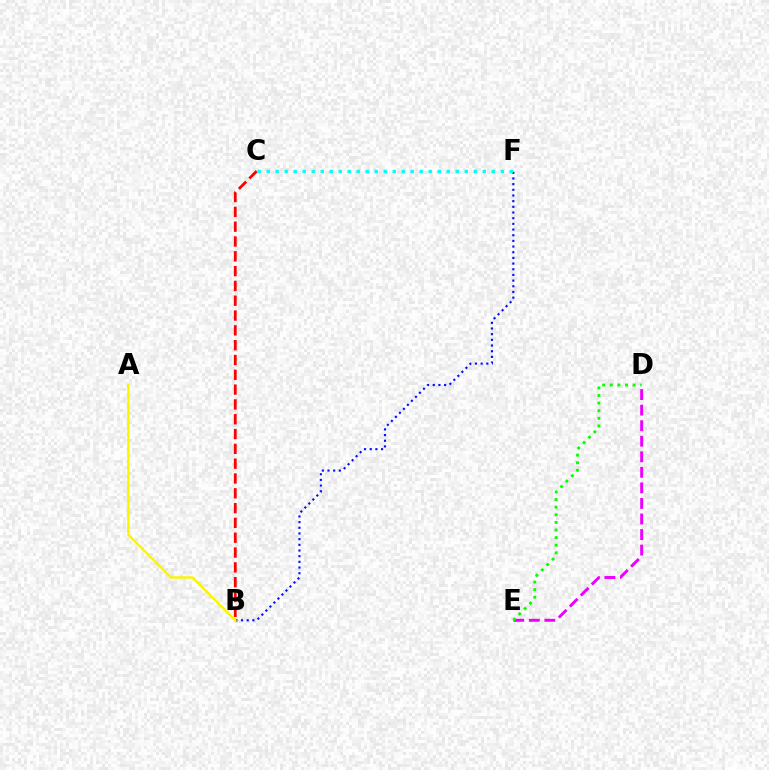{('D', 'E'): [{'color': '#ee00ff', 'line_style': 'dashed', 'thickness': 2.11}, {'color': '#08ff00', 'line_style': 'dotted', 'thickness': 2.07}], ('B', 'F'): [{'color': '#0010ff', 'line_style': 'dotted', 'thickness': 1.54}], ('A', 'B'): [{'color': '#fcf500', 'line_style': 'solid', 'thickness': 1.74}], ('B', 'C'): [{'color': '#ff0000', 'line_style': 'dashed', 'thickness': 2.01}], ('C', 'F'): [{'color': '#00fff6', 'line_style': 'dotted', 'thickness': 2.45}]}